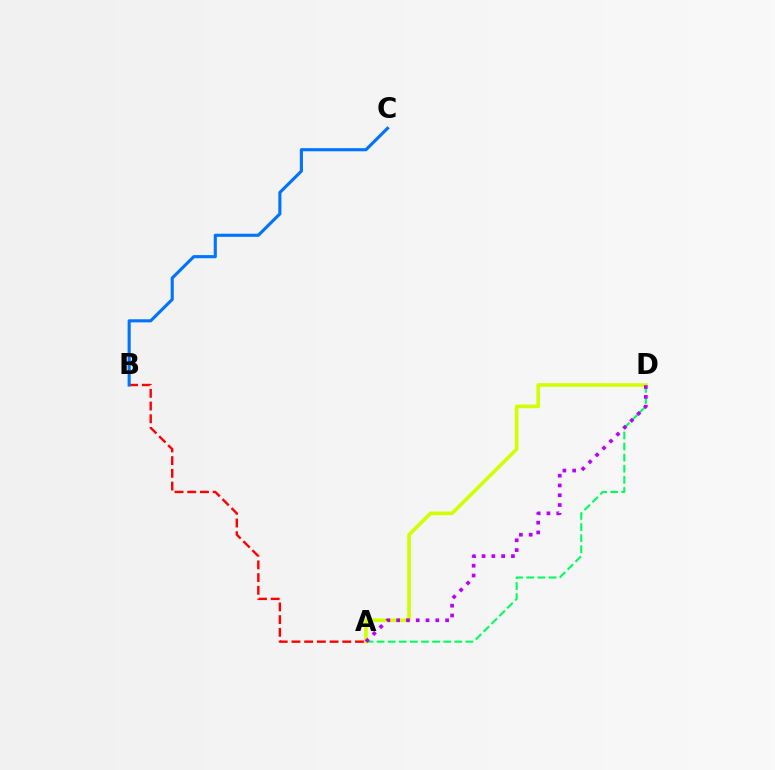{('A', 'D'): [{'color': '#00ff5c', 'line_style': 'dashed', 'thickness': 1.51}, {'color': '#d1ff00', 'line_style': 'solid', 'thickness': 2.6}, {'color': '#b900ff', 'line_style': 'dotted', 'thickness': 2.66}], ('A', 'B'): [{'color': '#ff0000', 'line_style': 'dashed', 'thickness': 1.73}], ('B', 'C'): [{'color': '#0074ff', 'line_style': 'solid', 'thickness': 2.25}]}